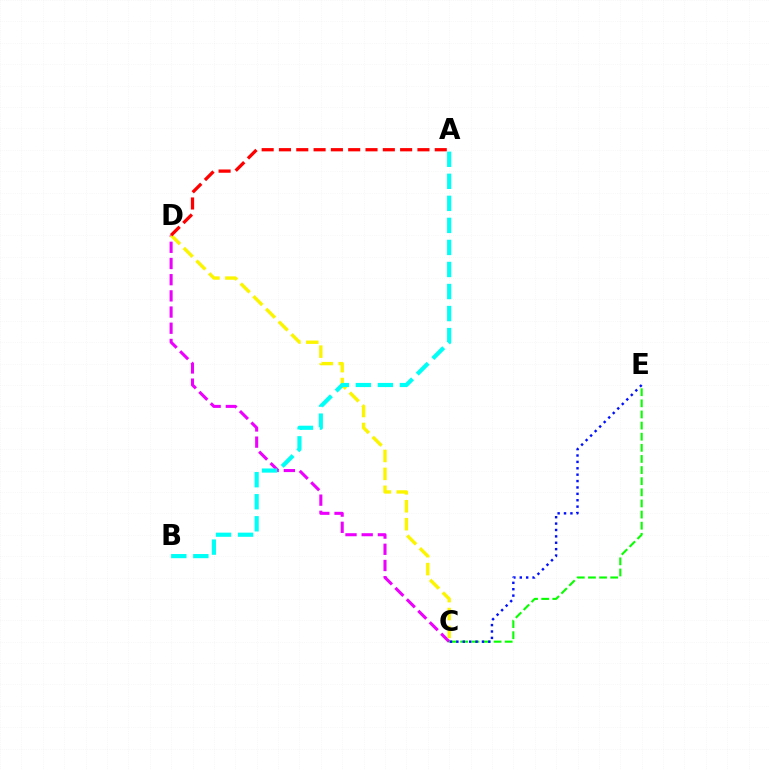{('C', 'D'): [{'color': '#ee00ff', 'line_style': 'dashed', 'thickness': 2.2}, {'color': '#fcf500', 'line_style': 'dashed', 'thickness': 2.44}], ('C', 'E'): [{'color': '#08ff00', 'line_style': 'dashed', 'thickness': 1.51}, {'color': '#0010ff', 'line_style': 'dotted', 'thickness': 1.74}], ('A', 'B'): [{'color': '#00fff6', 'line_style': 'dashed', 'thickness': 2.99}], ('A', 'D'): [{'color': '#ff0000', 'line_style': 'dashed', 'thickness': 2.35}]}